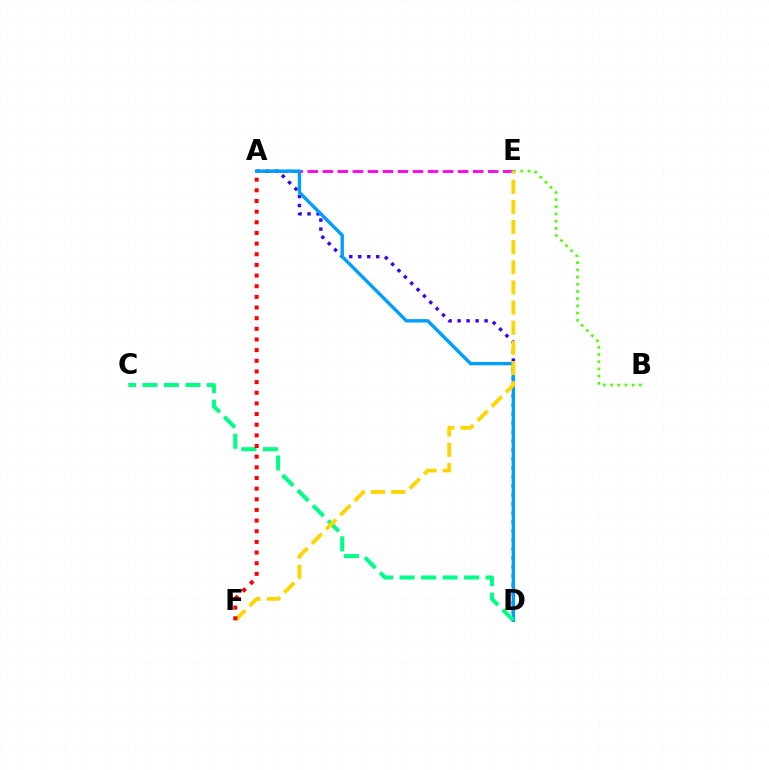{('A', 'E'): [{'color': '#ff00ed', 'line_style': 'dashed', 'thickness': 2.04}], ('A', 'D'): [{'color': '#3700ff', 'line_style': 'dotted', 'thickness': 2.44}, {'color': '#009eff', 'line_style': 'solid', 'thickness': 2.44}], ('C', 'D'): [{'color': '#00ff86', 'line_style': 'dashed', 'thickness': 2.92}], ('B', 'E'): [{'color': '#4fff00', 'line_style': 'dotted', 'thickness': 1.95}], ('E', 'F'): [{'color': '#ffd500', 'line_style': 'dashed', 'thickness': 2.74}], ('A', 'F'): [{'color': '#ff0000', 'line_style': 'dotted', 'thickness': 2.89}]}